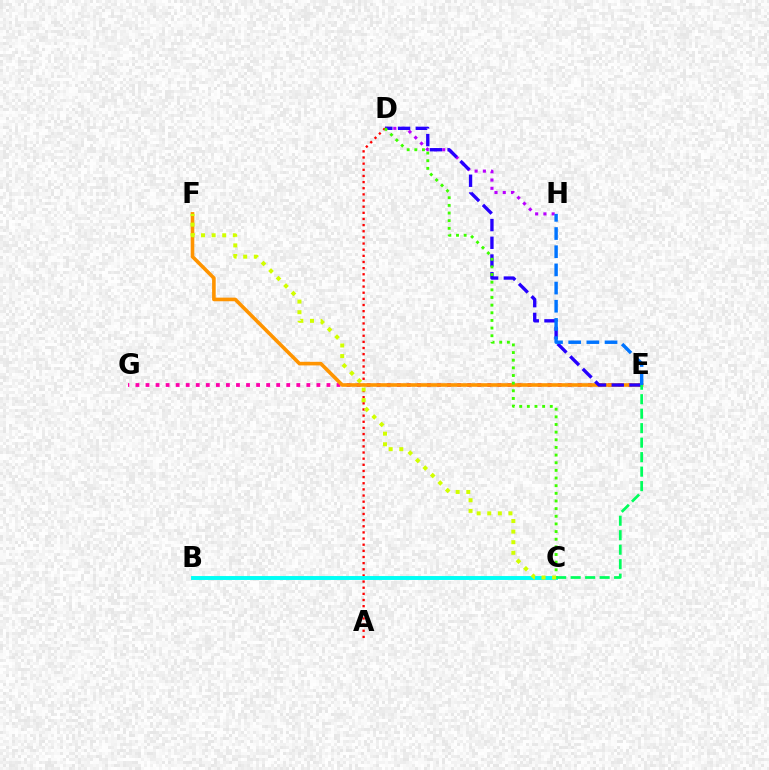{('A', 'D'): [{'color': '#ff0000', 'line_style': 'dotted', 'thickness': 1.67}], ('E', 'G'): [{'color': '#ff00ac', 'line_style': 'dotted', 'thickness': 2.73}], ('D', 'H'): [{'color': '#b900ff', 'line_style': 'dotted', 'thickness': 2.24}], ('E', 'F'): [{'color': '#ff9400', 'line_style': 'solid', 'thickness': 2.6}], ('D', 'E'): [{'color': '#2500ff', 'line_style': 'dashed', 'thickness': 2.41}], ('B', 'C'): [{'color': '#00fff6', 'line_style': 'solid', 'thickness': 2.82}], ('E', 'H'): [{'color': '#0074ff', 'line_style': 'dashed', 'thickness': 2.47}], ('C', 'D'): [{'color': '#3dff00', 'line_style': 'dotted', 'thickness': 2.08}], ('C', 'E'): [{'color': '#00ff5c', 'line_style': 'dashed', 'thickness': 1.97}], ('C', 'F'): [{'color': '#d1ff00', 'line_style': 'dotted', 'thickness': 2.88}]}